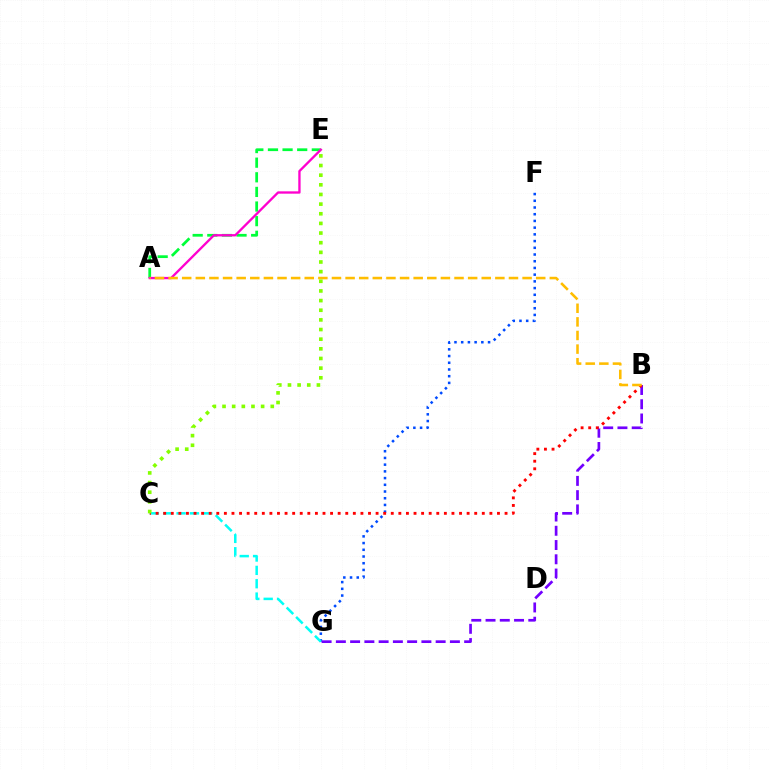{('F', 'G'): [{'color': '#004bff', 'line_style': 'dotted', 'thickness': 1.82}], ('C', 'G'): [{'color': '#00fff6', 'line_style': 'dashed', 'thickness': 1.81}], ('A', 'E'): [{'color': '#00ff39', 'line_style': 'dashed', 'thickness': 1.99}, {'color': '#ff00cf', 'line_style': 'solid', 'thickness': 1.67}], ('B', 'G'): [{'color': '#7200ff', 'line_style': 'dashed', 'thickness': 1.94}], ('B', 'C'): [{'color': '#ff0000', 'line_style': 'dotted', 'thickness': 2.06}], ('A', 'B'): [{'color': '#ffbd00', 'line_style': 'dashed', 'thickness': 1.85}], ('C', 'E'): [{'color': '#84ff00', 'line_style': 'dotted', 'thickness': 2.62}]}